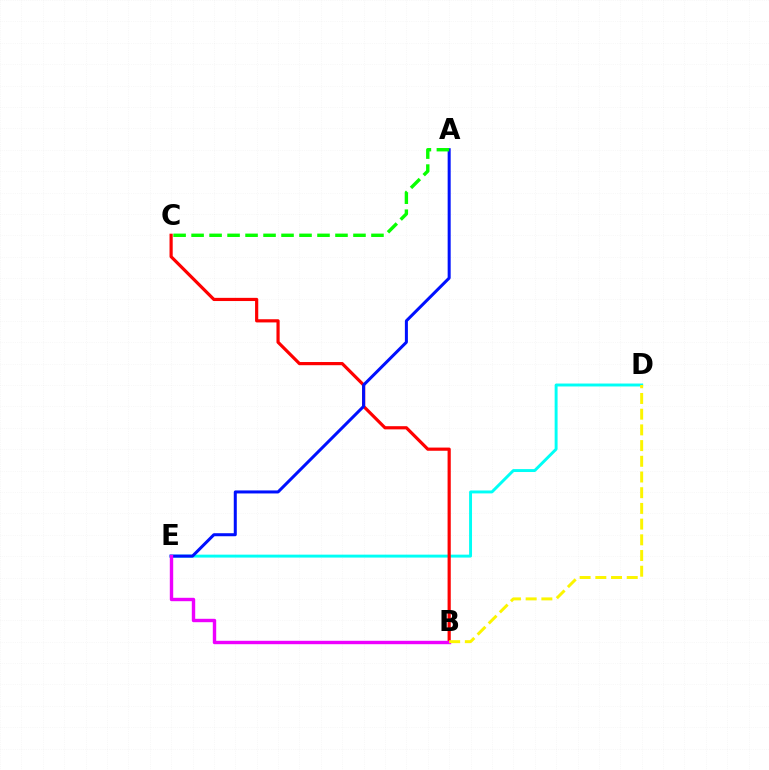{('D', 'E'): [{'color': '#00fff6', 'line_style': 'solid', 'thickness': 2.11}], ('B', 'C'): [{'color': '#ff0000', 'line_style': 'solid', 'thickness': 2.29}], ('A', 'E'): [{'color': '#0010ff', 'line_style': 'solid', 'thickness': 2.17}], ('A', 'C'): [{'color': '#08ff00', 'line_style': 'dashed', 'thickness': 2.44}], ('B', 'E'): [{'color': '#ee00ff', 'line_style': 'solid', 'thickness': 2.45}], ('B', 'D'): [{'color': '#fcf500', 'line_style': 'dashed', 'thickness': 2.13}]}